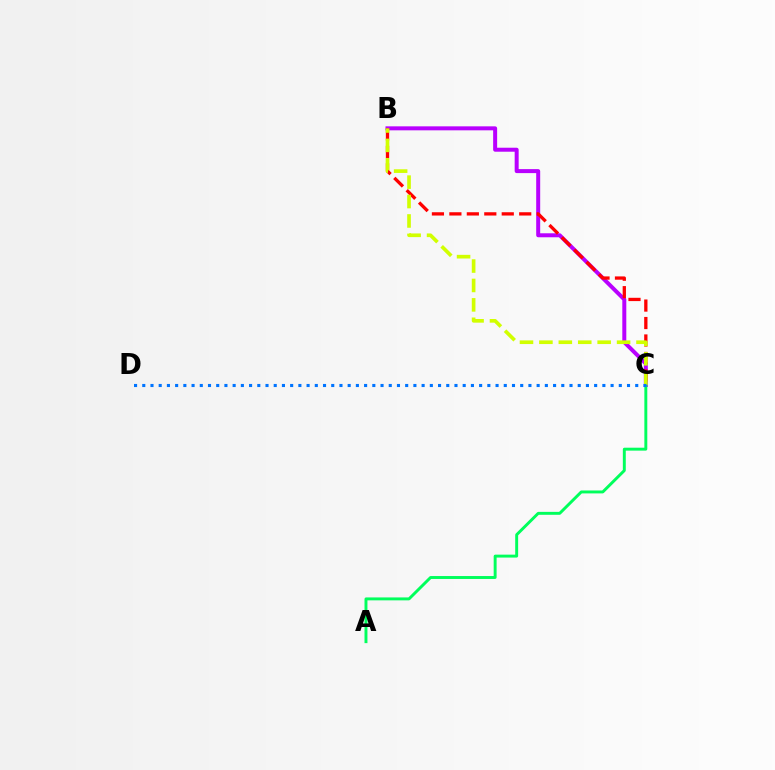{('B', 'C'): [{'color': '#b900ff', 'line_style': 'solid', 'thickness': 2.87}, {'color': '#ff0000', 'line_style': 'dashed', 'thickness': 2.37}, {'color': '#d1ff00', 'line_style': 'dashed', 'thickness': 2.64}], ('A', 'C'): [{'color': '#00ff5c', 'line_style': 'solid', 'thickness': 2.11}], ('C', 'D'): [{'color': '#0074ff', 'line_style': 'dotted', 'thickness': 2.23}]}